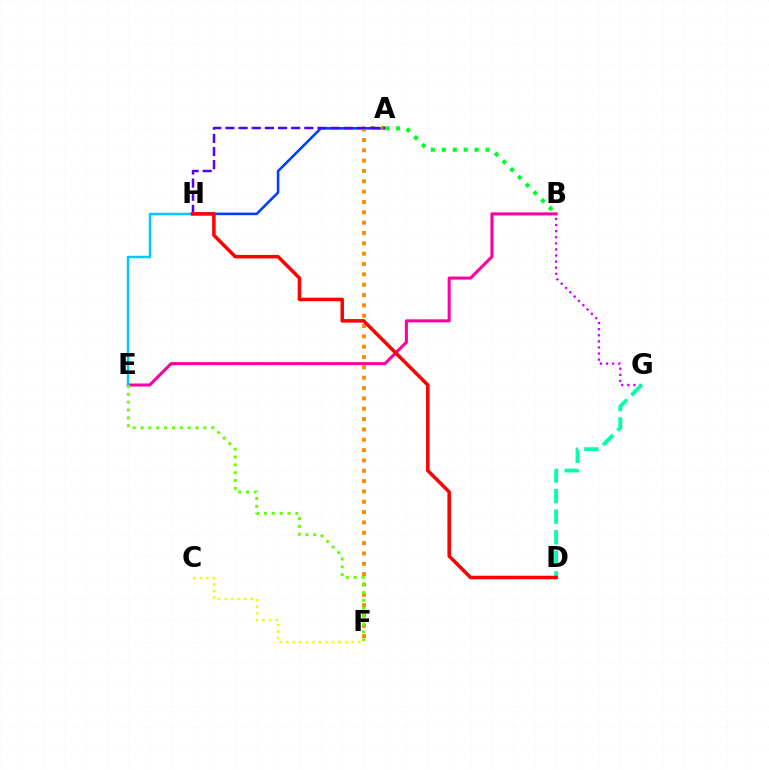{('B', 'G'): [{'color': '#d600ff', 'line_style': 'dotted', 'thickness': 1.65}], ('A', 'H'): [{'color': '#003fff', 'line_style': 'solid', 'thickness': 1.87}, {'color': '#4f00ff', 'line_style': 'dashed', 'thickness': 1.79}], ('A', 'F'): [{'color': '#ff8800', 'line_style': 'dotted', 'thickness': 2.81}], ('B', 'E'): [{'color': '#ff00a0', 'line_style': 'solid', 'thickness': 2.2}], ('E', 'H'): [{'color': '#00c7ff', 'line_style': 'solid', 'thickness': 1.77}], ('E', 'F'): [{'color': '#66ff00', 'line_style': 'dotted', 'thickness': 2.13}], ('D', 'G'): [{'color': '#00ffaf', 'line_style': 'dashed', 'thickness': 2.79}], ('C', 'F'): [{'color': '#eeff00', 'line_style': 'dotted', 'thickness': 1.78}], ('A', 'B'): [{'color': '#00ff27', 'line_style': 'dotted', 'thickness': 2.97}], ('D', 'H'): [{'color': '#ff0000', 'line_style': 'solid', 'thickness': 2.53}]}